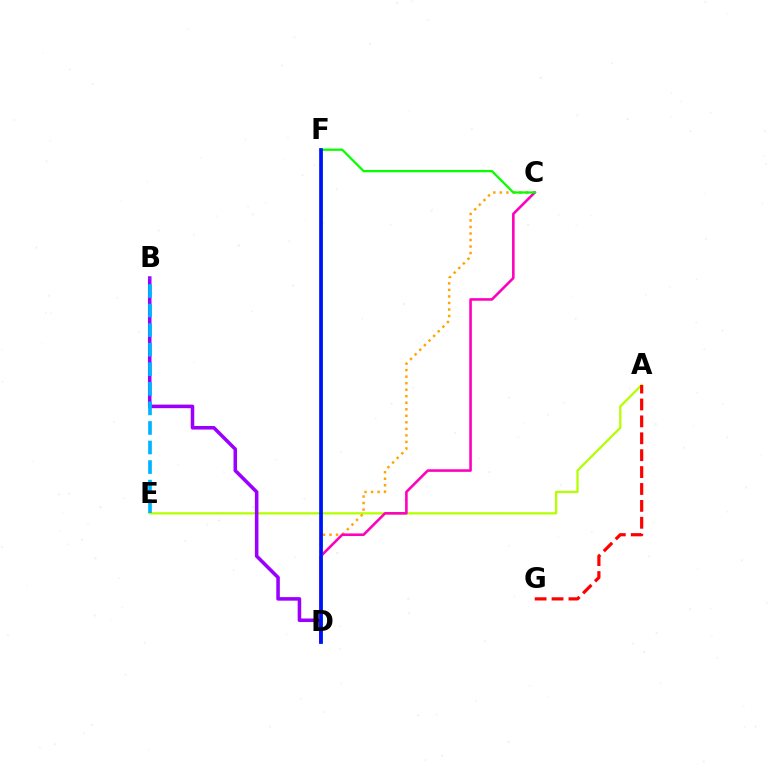{('A', 'E'): [{'color': '#b3ff00', 'line_style': 'solid', 'thickness': 1.63}], ('C', 'D'): [{'color': '#ffa500', 'line_style': 'dotted', 'thickness': 1.77}, {'color': '#ff00bd', 'line_style': 'solid', 'thickness': 1.87}], ('B', 'D'): [{'color': '#9b00ff', 'line_style': 'solid', 'thickness': 2.56}], ('D', 'F'): [{'color': '#00ff9d', 'line_style': 'solid', 'thickness': 2.09}, {'color': '#0010ff', 'line_style': 'solid', 'thickness': 2.65}], ('B', 'E'): [{'color': '#00b5ff', 'line_style': 'dashed', 'thickness': 2.66}], ('C', 'F'): [{'color': '#08ff00', 'line_style': 'solid', 'thickness': 1.64}], ('A', 'G'): [{'color': '#ff0000', 'line_style': 'dashed', 'thickness': 2.3}]}